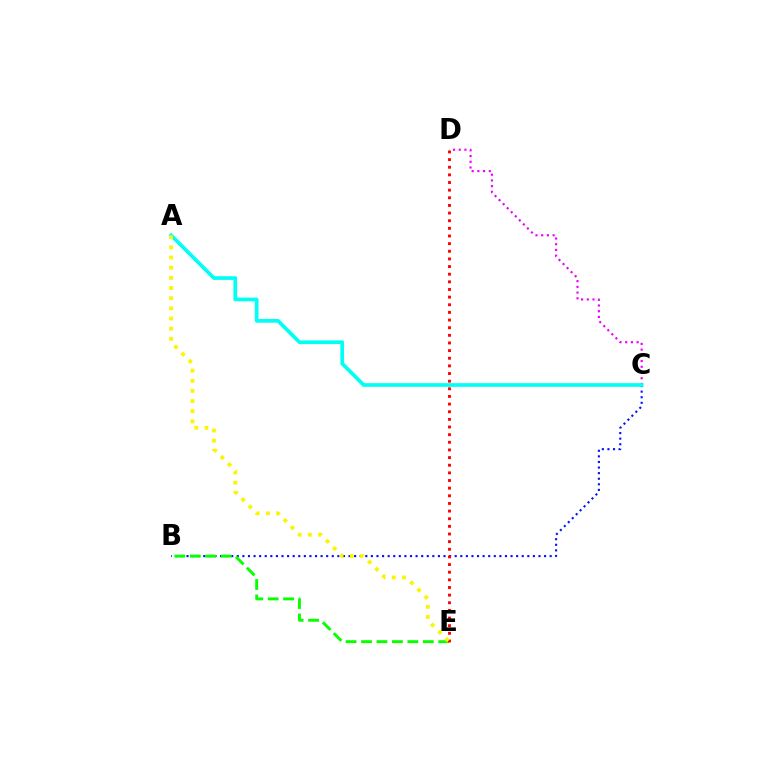{('C', 'D'): [{'color': '#ee00ff', 'line_style': 'dotted', 'thickness': 1.55}], ('B', 'C'): [{'color': '#0010ff', 'line_style': 'dotted', 'thickness': 1.52}], ('A', 'C'): [{'color': '#00fff6', 'line_style': 'solid', 'thickness': 2.67}], ('B', 'E'): [{'color': '#08ff00', 'line_style': 'dashed', 'thickness': 2.1}], ('D', 'E'): [{'color': '#ff0000', 'line_style': 'dotted', 'thickness': 2.08}], ('A', 'E'): [{'color': '#fcf500', 'line_style': 'dotted', 'thickness': 2.76}]}